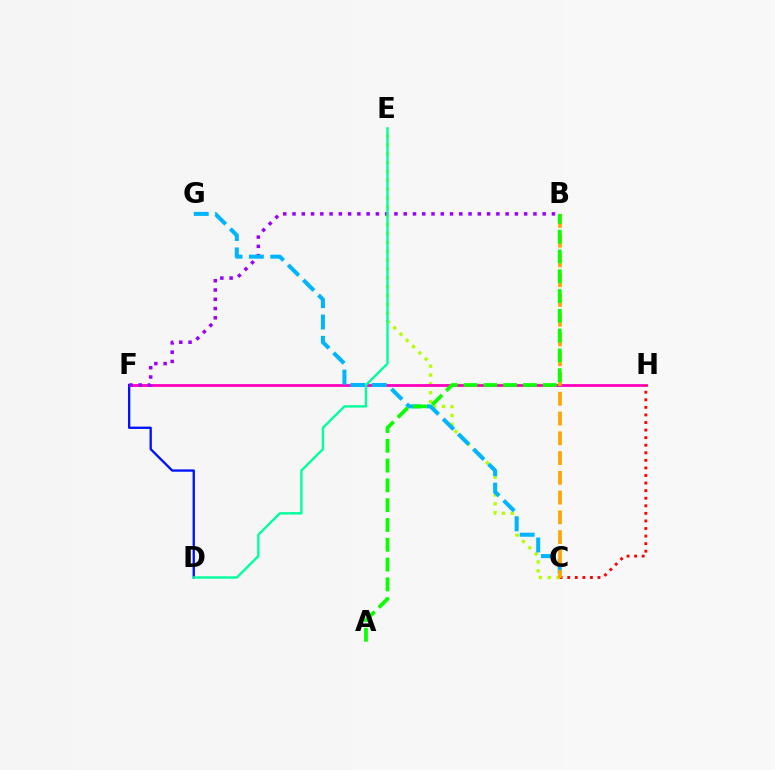{('C', 'E'): [{'color': '#b3ff00', 'line_style': 'dotted', 'thickness': 2.41}], ('F', 'H'): [{'color': '#ff00bd', 'line_style': 'solid', 'thickness': 2.01}], ('D', 'F'): [{'color': '#0010ff', 'line_style': 'solid', 'thickness': 1.66}], ('C', 'H'): [{'color': '#ff0000', 'line_style': 'dotted', 'thickness': 2.06}], ('B', 'F'): [{'color': '#9b00ff', 'line_style': 'dotted', 'thickness': 2.52}], ('C', 'G'): [{'color': '#00b5ff', 'line_style': 'dashed', 'thickness': 2.9}], ('B', 'C'): [{'color': '#ffa500', 'line_style': 'dashed', 'thickness': 2.68}], ('D', 'E'): [{'color': '#00ff9d', 'line_style': 'solid', 'thickness': 1.71}], ('A', 'B'): [{'color': '#08ff00', 'line_style': 'dashed', 'thickness': 2.69}]}